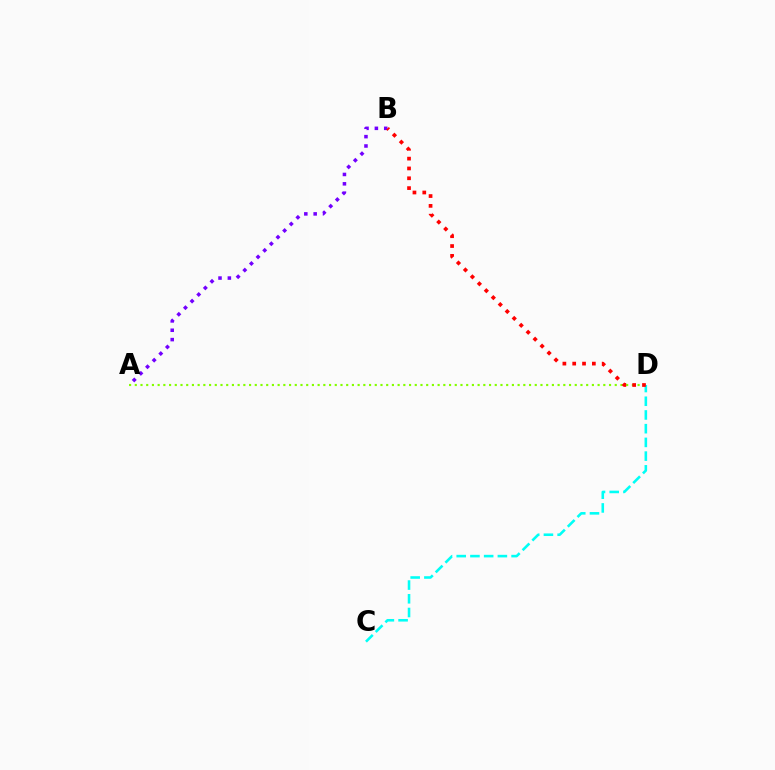{('A', 'D'): [{'color': '#84ff00', 'line_style': 'dotted', 'thickness': 1.55}], ('C', 'D'): [{'color': '#00fff6', 'line_style': 'dashed', 'thickness': 1.86}], ('A', 'B'): [{'color': '#7200ff', 'line_style': 'dotted', 'thickness': 2.54}], ('B', 'D'): [{'color': '#ff0000', 'line_style': 'dotted', 'thickness': 2.67}]}